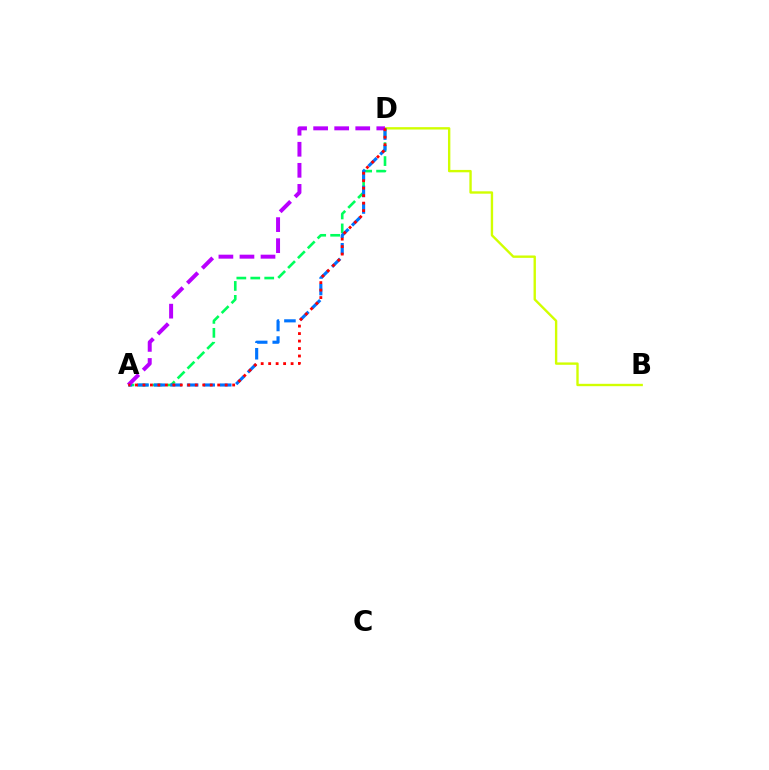{('B', 'D'): [{'color': '#d1ff00', 'line_style': 'solid', 'thickness': 1.71}], ('A', 'D'): [{'color': '#00ff5c', 'line_style': 'dashed', 'thickness': 1.89}, {'color': '#0074ff', 'line_style': 'dashed', 'thickness': 2.25}, {'color': '#b900ff', 'line_style': 'dashed', 'thickness': 2.86}, {'color': '#ff0000', 'line_style': 'dotted', 'thickness': 2.03}]}